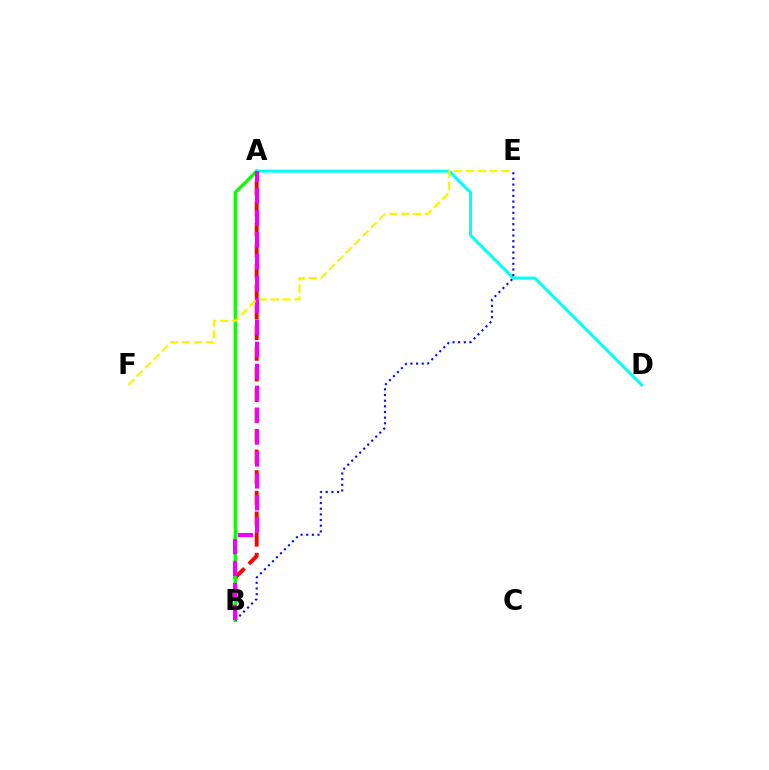{('A', 'B'): [{'color': '#ff0000', 'line_style': 'dashed', 'thickness': 2.8}, {'color': '#08ff00', 'line_style': 'solid', 'thickness': 2.4}, {'color': '#ee00ff', 'line_style': 'dashed', 'thickness': 2.98}], ('A', 'D'): [{'color': '#00fff6', 'line_style': 'solid', 'thickness': 2.18}], ('B', 'E'): [{'color': '#0010ff', 'line_style': 'dotted', 'thickness': 1.54}], ('E', 'F'): [{'color': '#fcf500', 'line_style': 'dashed', 'thickness': 1.61}]}